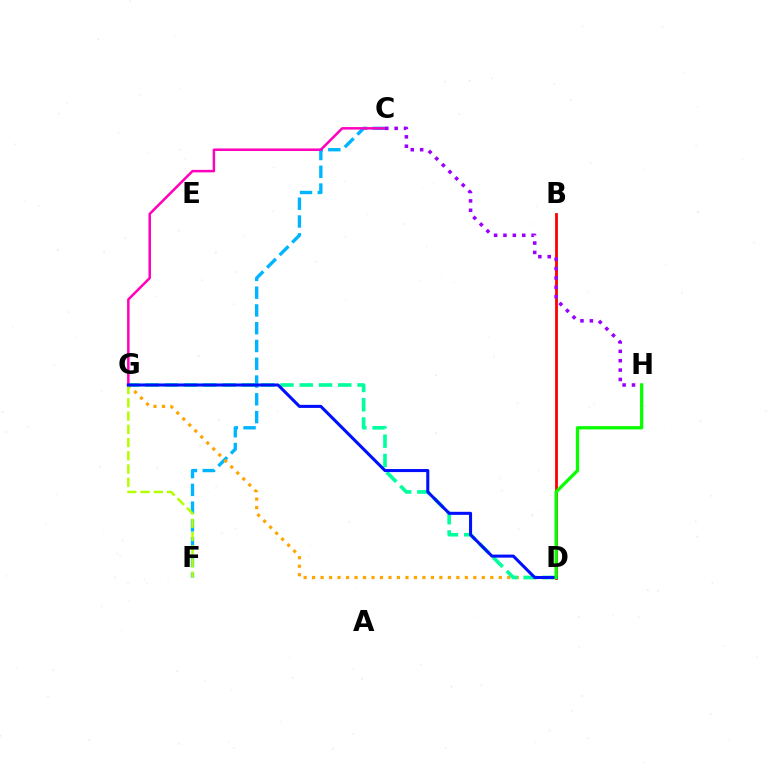{('C', 'F'): [{'color': '#00b5ff', 'line_style': 'dashed', 'thickness': 2.41}], ('D', 'G'): [{'color': '#ffa500', 'line_style': 'dotted', 'thickness': 2.31}, {'color': '#00ff9d', 'line_style': 'dashed', 'thickness': 2.62}, {'color': '#0010ff', 'line_style': 'solid', 'thickness': 2.2}], ('B', 'D'): [{'color': '#ff0000', 'line_style': 'solid', 'thickness': 2.02}], ('F', 'G'): [{'color': '#b3ff00', 'line_style': 'dashed', 'thickness': 1.8}], ('C', 'G'): [{'color': '#ff00bd', 'line_style': 'solid', 'thickness': 1.8}], ('C', 'H'): [{'color': '#9b00ff', 'line_style': 'dotted', 'thickness': 2.55}], ('D', 'H'): [{'color': '#08ff00', 'line_style': 'solid', 'thickness': 2.36}]}